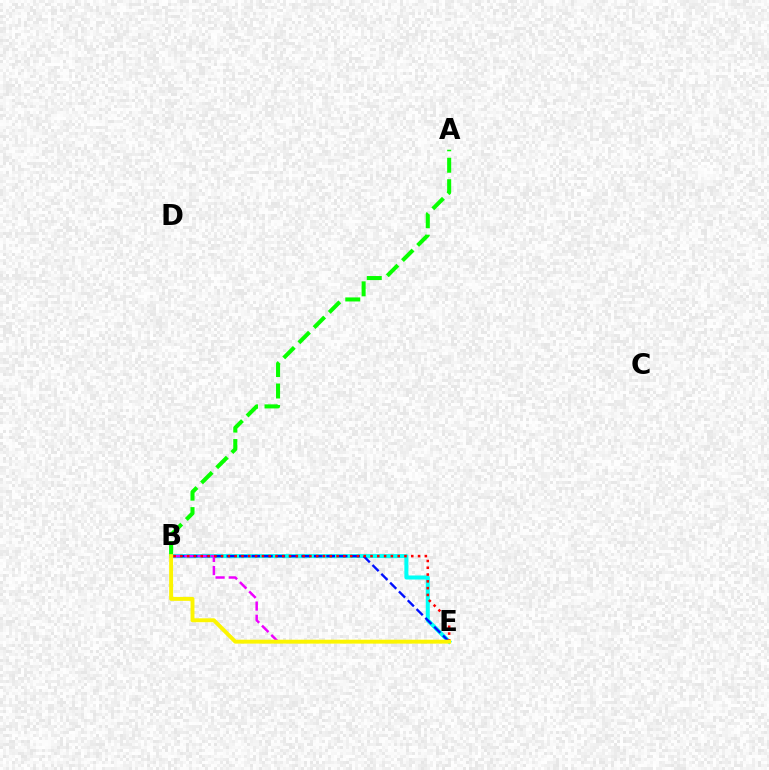{('B', 'E'): [{'color': '#00fff6', 'line_style': 'solid', 'thickness': 2.9}, {'color': '#0010ff', 'line_style': 'dashed', 'thickness': 1.69}, {'color': '#ee00ff', 'line_style': 'dashed', 'thickness': 1.79}, {'color': '#ff0000', 'line_style': 'dotted', 'thickness': 1.84}, {'color': '#fcf500', 'line_style': 'solid', 'thickness': 2.82}], ('A', 'B'): [{'color': '#08ff00', 'line_style': 'dashed', 'thickness': 2.91}]}